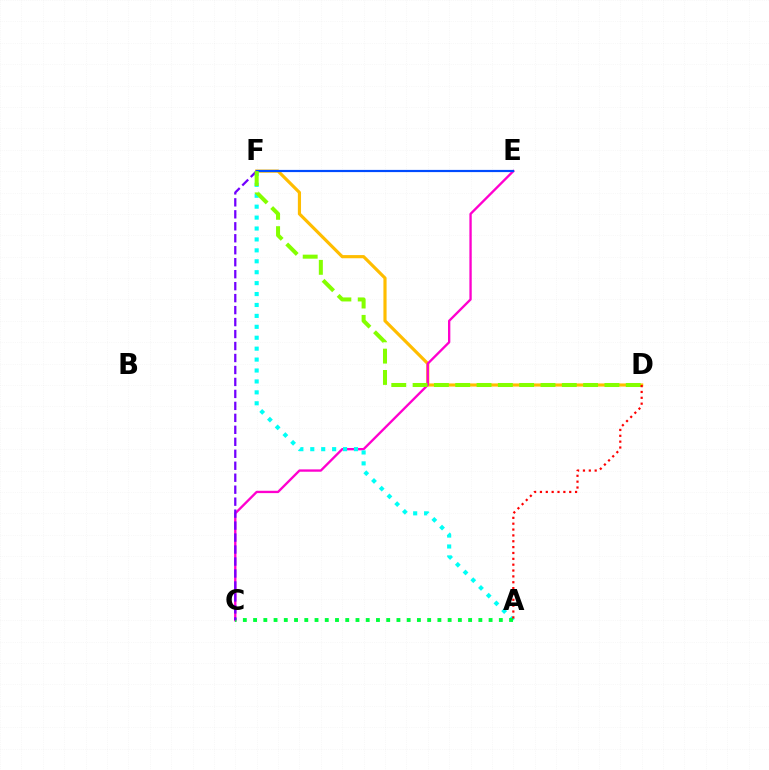{('D', 'F'): [{'color': '#ffbd00', 'line_style': 'solid', 'thickness': 2.28}, {'color': '#84ff00', 'line_style': 'dashed', 'thickness': 2.9}], ('C', 'E'): [{'color': '#ff00cf', 'line_style': 'solid', 'thickness': 1.69}], ('A', 'F'): [{'color': '#00fff6', 'line_style': 'dotted', 'thickness': 2.97}], ('E', 'F'): [{'color': '#004bff', 'line_style': 'solid', 'thickness': 1.58}], ('A', 'C'): [{'color': '#00ff39', 'line_style': 'dotted', 'thickness': 2.78}], ('C', 'F'): [{'color': '#7200ff', 'line_style': 'dashed', 'thickness': 1.63}], ('A', 'D'): [{'color': '#ff0000', 'line_style': 'dotted', 'thickness': 1.59}]}